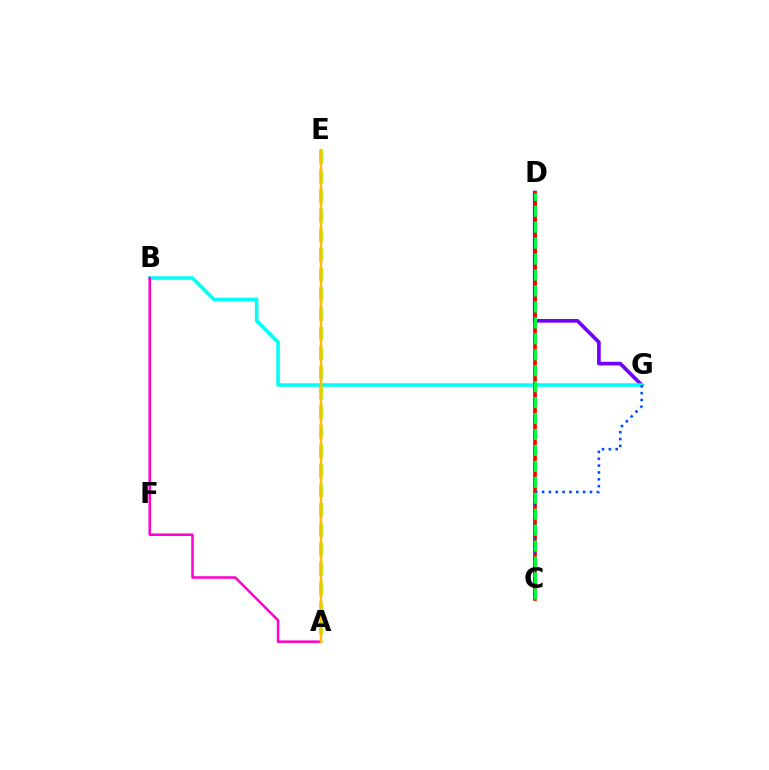{('D', 'G'): [{'color': '#7200ff', 'line_style': 'solid', 'thickness': 2.64}], ('B', 'G'): [{'color': '#00fff6', 'line_style': 'solid', 'thickness': 2.56}], ('C', 'D'): [{'color': '#ff0000', 'line_style': 'solid', 'thickness': 2.66}, {'color': '#00ff39', 'line_style': 'dashed', 'thickness': 2.17}], ('A', 'E'): [{'color': '#84ff00', 'line_style': 'dashed', 'thickness': 2.67}, {'color': '#ffbd00', 'line_style': 'solid', 'thickness': 1.77}], ('C', 'G'): [{'color': '#004bff', 'line_style': 'dotted', 'thickness': 1.86}], ('A', 'B'): [{'color': '#ff00cf', 'line_style': 'solid', 'thickness': 1.82}]}